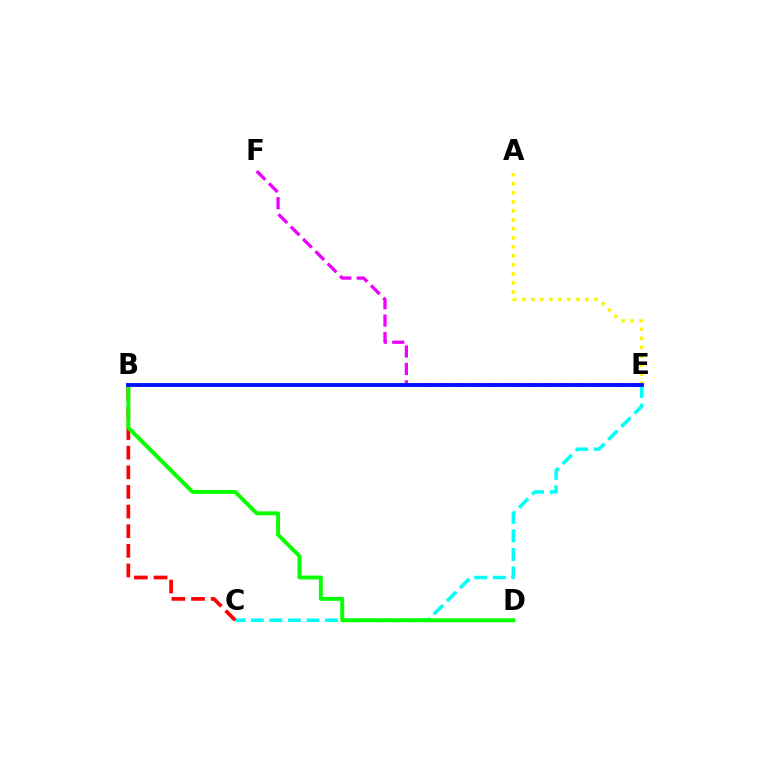{('E', 'F'): [{'color': '#ee00ff', 'line_style': 'dashed', 'thickness': 2.37}], ('A', 'E'): [{'color': '#fcf500', 'line_style': 'dotted', 'thickness': 2.45}], ('C', 'E'): [{'color': '#00fff6', 'line_style': 'dashed', 'thickness': 2.52}], ('B', 'C'): [{'color': '#ff0000', 'line_style': 'dashed', 'thickness': 2.67}], ('B', 'D'): [{'color': '#08ff00', 'line_style': 'solid', 'thickness': 2.83}], ('B', 'E'): [{'color': '#0010ff', 'line_style': 'solid', 'thickness': 2.78}]}